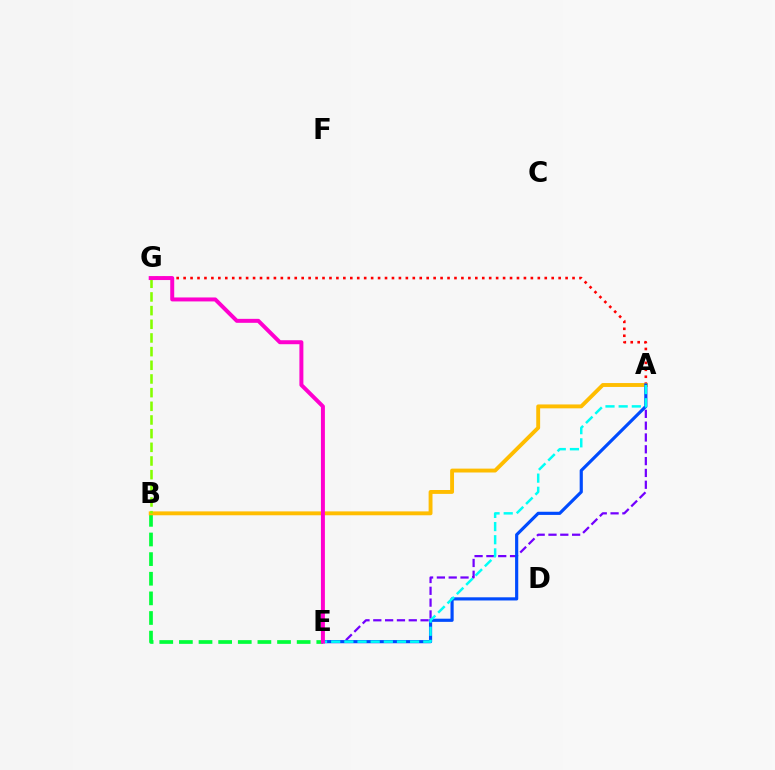{('A', 'G'): [{'color': '#ff0000', 'line_style': 'dotted', 'thickness': 1.89}], ('A', 'E'): [{'color': '#7200ff', 'line_style': 'dashed', 'thickness': 1.61}, {'color': '#004bff', 'line_style': 'solid', 'thickness': 2.28}, {'color': '#00fff6', 'line_style': 'dashed', 'thickness': 1.79}], ('B', 'E'): [{'color': '#00ff39', 'line_style': 'dashed', 'thickness': 2.67}], ('A', 'B'): [{'color': '#ffbd00', 'line_style': 'solid', 'thickness': 2.8}], ('B', 'G'): [{'color': '#84ff00', 'line_style': 'dashed', 'thickness': 1.86}], ('E', 'G'): [{'color': '#ff00cf', 'line_style': 'solid', 'thickness': 2.86}]}